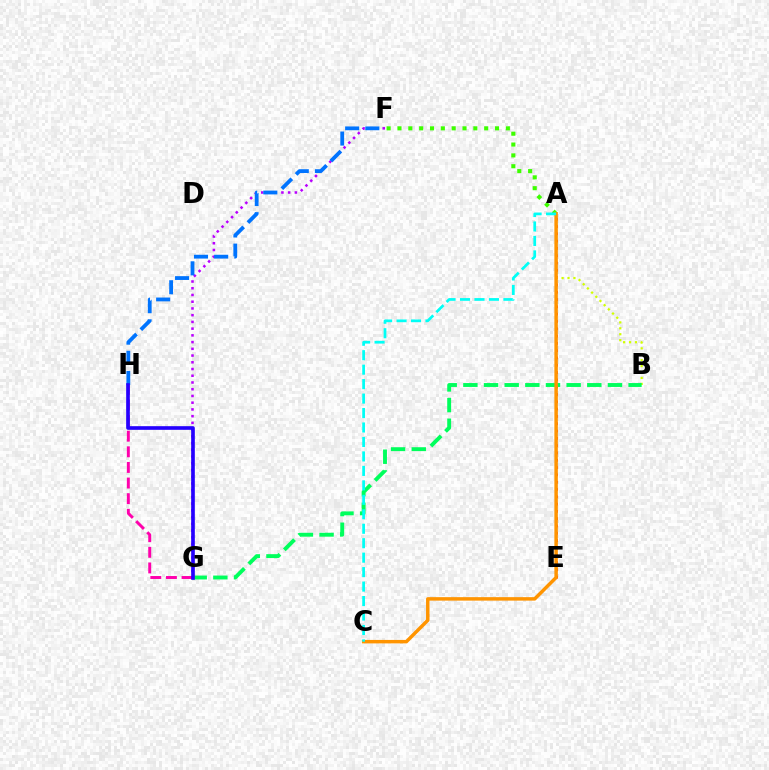{('A', 'E'): [{'color': '#ff0000', 'line_style': 'dotted', 'thickness': 1.98}], ('F', 'G'): [{'color': '#b900ff', 'line_style': 'dotted', 'thickness': 1.83}], ('A', 'F'): [{'color': '#3dff00', 'line_style': 'dotted', 'thickness': 2.94}], ('A', 'B'): [{'color': '#d1ff00', 'line_style': 'dotted', 'thickness': 1.61}], ('B', 'G'): [{'color': '#00ff5c', 'line_style': 'dashed', 'thickness': 2.81}], ('F', 'H'): [{'color': '#0074ff', 'line_style': 'dashed', 'thickness': 2.74}], ('G', 'H'): [{'color': '#ff00ac', 'line_style': 'dashed', 'thickness': 2.12}, {'color': '#2500ff', 'line_style': 'solid', 'thickness': 2.62}], ('A', 'C'): [{'color': '#ff9400', 'line_style': 'solid', 'thickness': 2.5}, {'color': '#00fff6', 'line_style': 'dashed', 'thickness': 1.96}]}